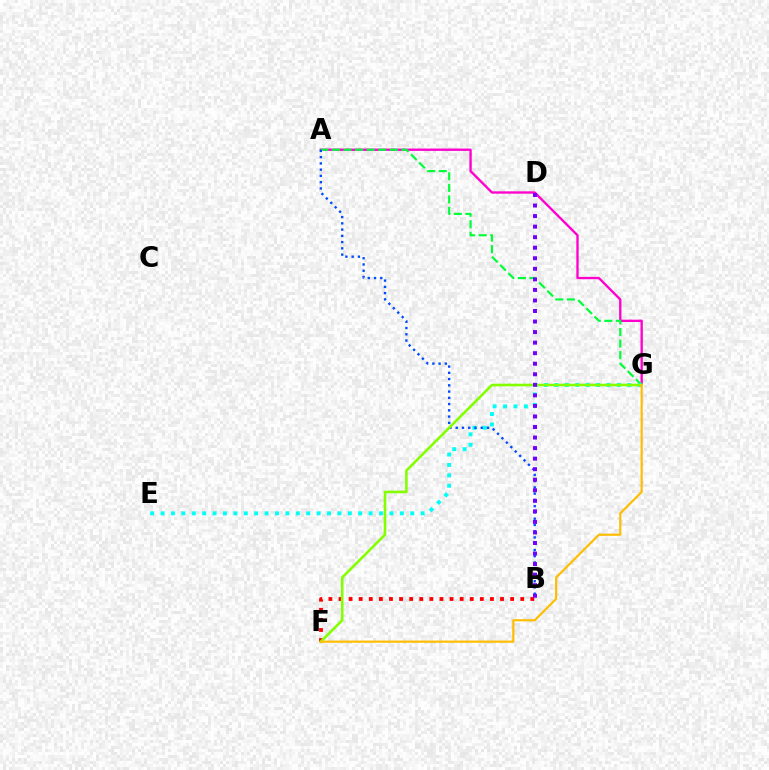{('A', 'G'): [{'color': '#ff00cf', 'line_style': 'solid', 'thickness': 1.69}, {'color': '#00ff39', 'line_style': 'dashed', 'thickness': 1.57}], ('B', 'F'): [{'color': '#ff0000', 'line_style': 'dotted', 'thickness': 2.74}], ('E', 'G'): [{'color': '#00fff6', 'line_style': 'dotted', 'thickness': 2.83}], ('A', 'B'): [{'color': '#004bff', 'line_style': 'dotted', 'thickness': 1.7}], ('F', 'G'): [{'color': '#84ff00', 'line_style': 'solid', 'thickness': 1.87}, {'color': '#ffbd00', 'line_style': 'solid', 'thickness': 1.57}], ('B', 'D'): [{'color': '#7200ff', 'line_style': 'dotted', 'thickness': 2.87}]}